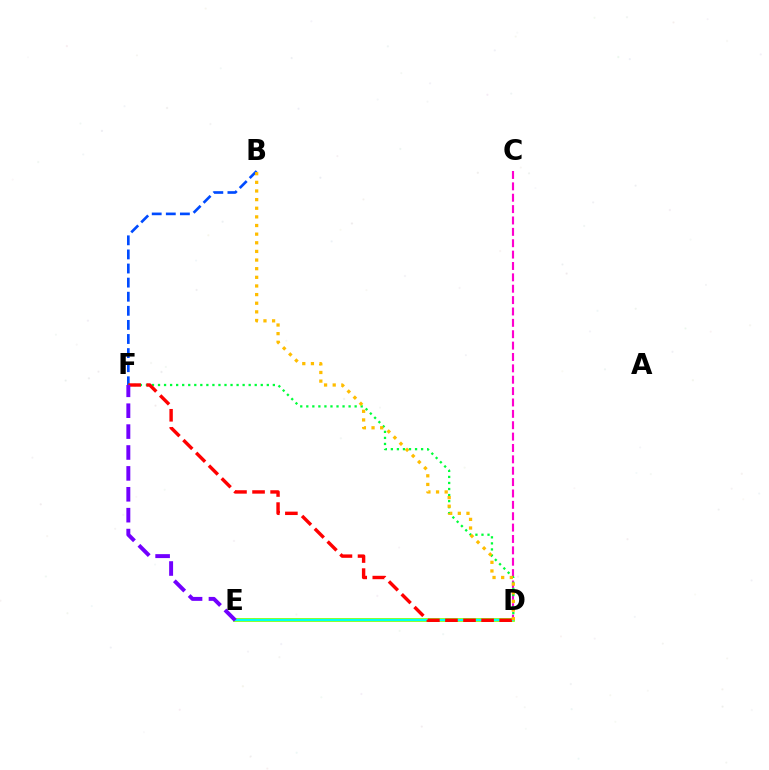{('C', 'D'): [{'color': '#ff00cf', 'line_style': 'dashed', 'thickness': 1.55}], ('B', 'F'): [{'color': '#004bff', 'line_style': 'dashed', 'thickness': 1.91}], ('D', 'E'): [{'color': '#84ff00', 'line_style': 'solid', 'thickness': 2.66}, {'color': '#00fff6', 'line_style': 'solid', 'thickness': 1.51}], ('D', 'F'): [{'color': '#00ff39', 'line_style': 'dotted', 'thickness': 1.64}, {'color': '#ff0000', 'line_style': 'dashed', 'thickness': 2.46}], ('E', 'F'): [{'color': '#7200ff', 'line_style': 'dashed', 'thickness': 2.84}], ('B', 'D'): [{'color': '#ffbd00', 'line_style': 'dotted', 'thickness': 2.35}]}